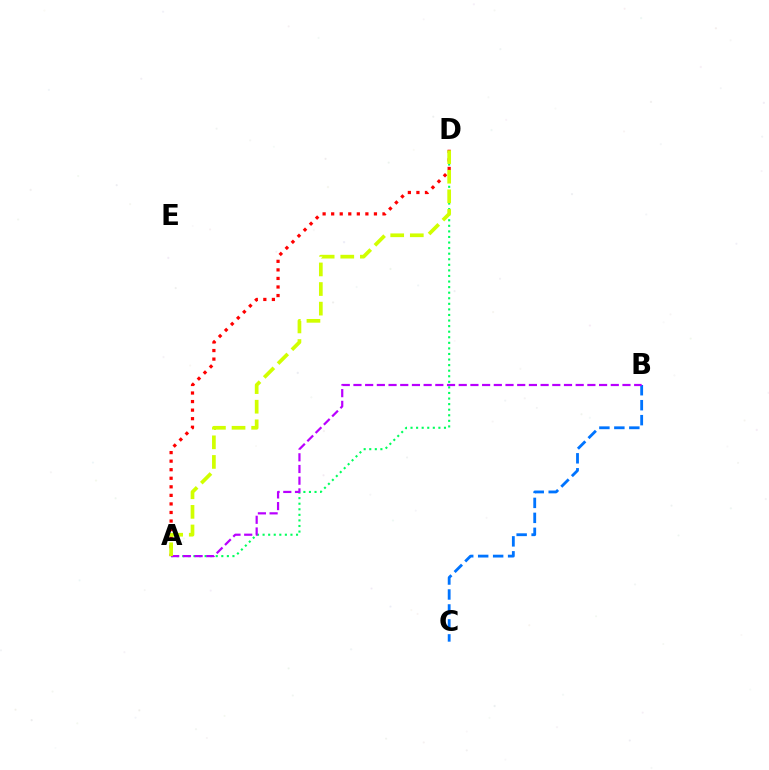{('A', 'D'): [{'color': '#00ff5c', 'line_style': 'dotted', 'thickness': 1.51}, {'color': '#ff0000', 'line_style': 'dotted', 'thickness': 2.32}, {'color': '#d1ff00', 'line_style': 'dashed', 'thickness': 2.66}], ('B', 'C'): [{'color': '#0074ff', 'line_style': 'dashed', 'thickness': 2.03}], ('A', 'B'): [{'color': '#b900ff', 'line_style': 'dashed', 'thickness': 1.59}]}